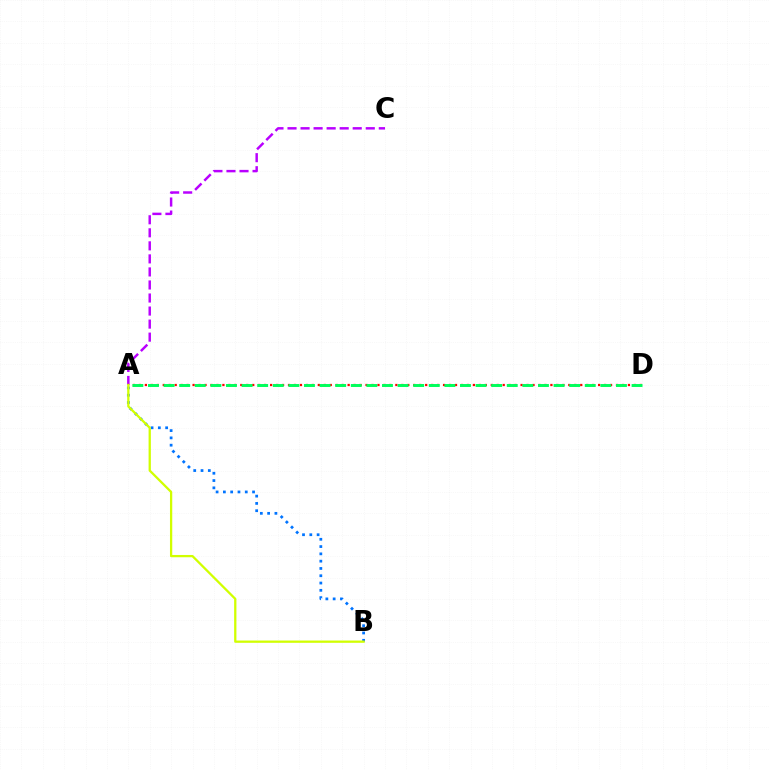{('A', 'C'): [{'color': '#b900ff', 'line_style': 'dashed', 'thickness': 1.77}], ('A', 'B'): [{'color': '#0074ff', 'line_style': 'dotted', 'thickness': 1.98}, {'color': '#d1ff00', 'line_style': 'solid', 'thickness': 1.64}], ('A', 'D'): [{'color': '#ff0000', 'line_style': 'dotted', 'thickness': 1.62}, {'color': '#00ff5c', 'line_style': 'dashed', 'thickness': 2.12}]}